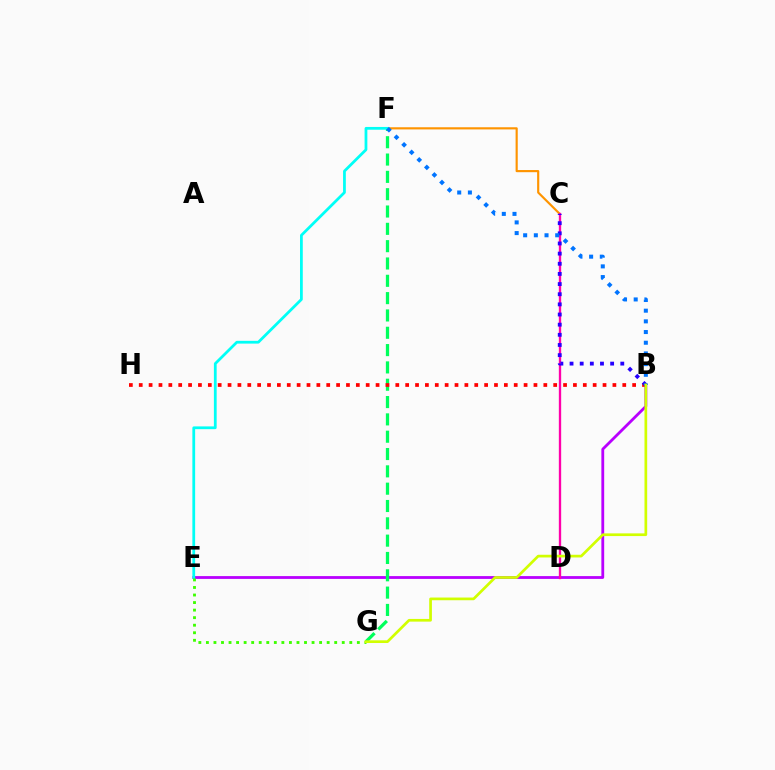{('B', 'E'): [{'color': '#b900ff', 'line_style': 'solid', 'thickness': 2.02}], ('C', 'F'): [{'color': '#ff9400', 'line_style': 'solid', 'thickness': 1.55}], ('F', 'G'): [{'color': '#00ff5c', 'line_style': 'dashed', 'thickness': 2.35}], ('B', 'H'): [{'color': '#ff0000', 'line_style': 'dotted', 'thickness': 2.68}], ('E', 'F'): [{'color': '#00fff6', 'line_style': 'solid', 'thickness': 1.99}], ('C', 'D'): [{'color': '#ff00ac', 'line_style': 'solid', 'thickness': 1.68}], ('B', 'C'): [{'color': '#2500ff', 'line_style': 'dotted', 'thickness': 2.76}], ('E', 'G'): [{'color': '#3dff00', 'line_style': 'dotted', 'thickness': 2.05}], ('B', 'F'): [{'color': '#0074ff', 'line_style': 'dotted', 'thickness': 2.9}], ('B', 'G'): [{'color': '#d1ff00', 'line_style': 'solid', 'thickness': 1.94}]}